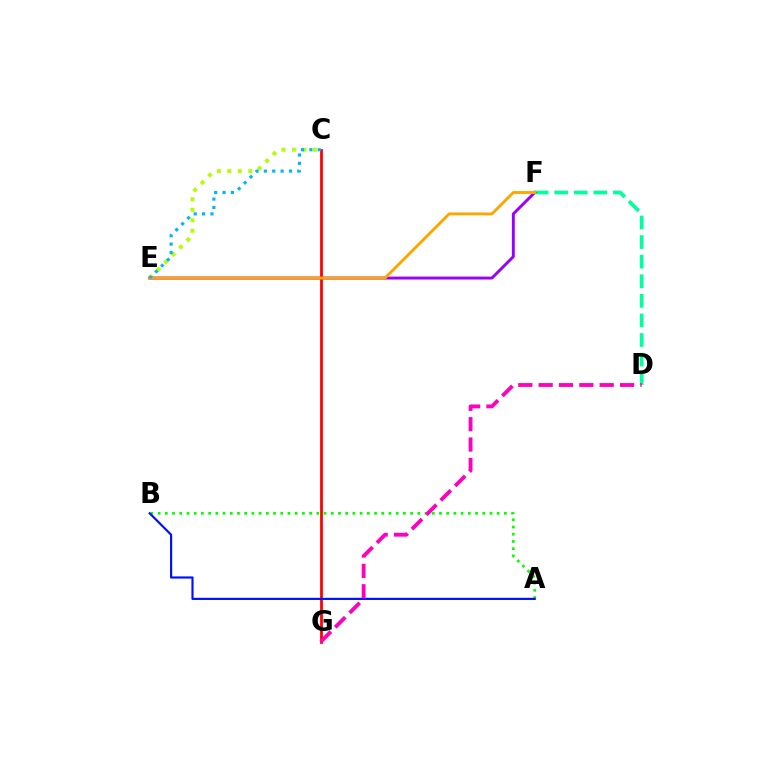{('D', 'F'): [{'color': '#00ff9d', 'line_style': 'dashed', 'thickness': 2.66}], ('C', 'E'): [{'color': '#b3ff00', 'line_style': 'dotted', 'thickness': 2.85}, {'color': '#00b5ff', 'line_style': 'dotted', 'thickness': 2.27}], ('E', 'F'): [{'color': '#9b00ff', 'line_style': 'solid', 'thickness': 2.1}, {'color': '#ffa500', 'line_style': 'solid', 'thickness': 2.08}], ('C', 'G'): [{'color': '#ff0000', 'line_style': 'solid', 'thickness': 1.99}], ('A', 'B'): [{'color': '#08ff00', 'line_style': 'dotted', 'thickness': 1.96}, {'color': '#0010ff', 'line_style': 'solid', 'thickness': 1.56}], ('D', 'G'): [{'color': '#ff00bd', 'line_style': 'dashed', 'thickness': 2.76}]}